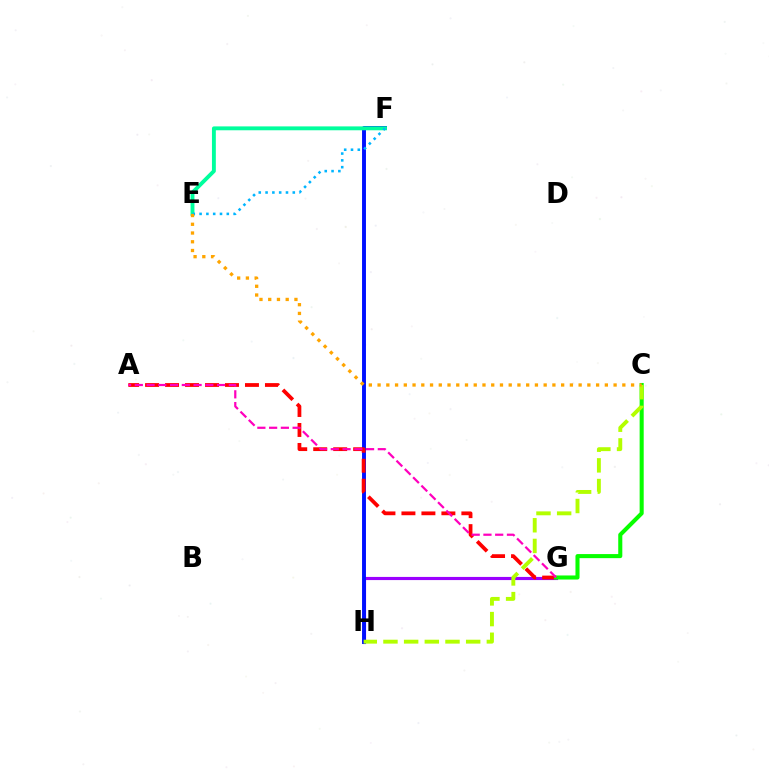{('G', 'H'): [{'color': '#9b00ff', 'line_style': 'solid', 'thickness': 2.27}], ('F', 'H'): [{'color': '#0010ff', 'line_style': 'solid', 'thickness': 2.82}], ('E', 'F'): [{'color': '#00ff9d', 'line_style': 'solid', 'thickness': 2.79}, {'color': '#00b5ff', 'line_style': 'dotted', 'thickness': 1.85}], ('A', 'G'): [{'color': '#ff0000', 'line_style': 'dashed', 'thickness': 2.71}, {'color': '#ff00bd', 'line_style': 'dashed', 'thickness': 1.6}], ('C', 'G'): [{'color': '#08ff00', 'line_style': 'solid', 'thickness': 2.93}], ('C', 'H'): [{'color': '#b3ff00', 'line_style': 'dashed', 'thickness': 2.81}], ('C', 'E'): [{'color': '#ffa500', 'line_style': 'dotted', 'thickness': 2.37}]}